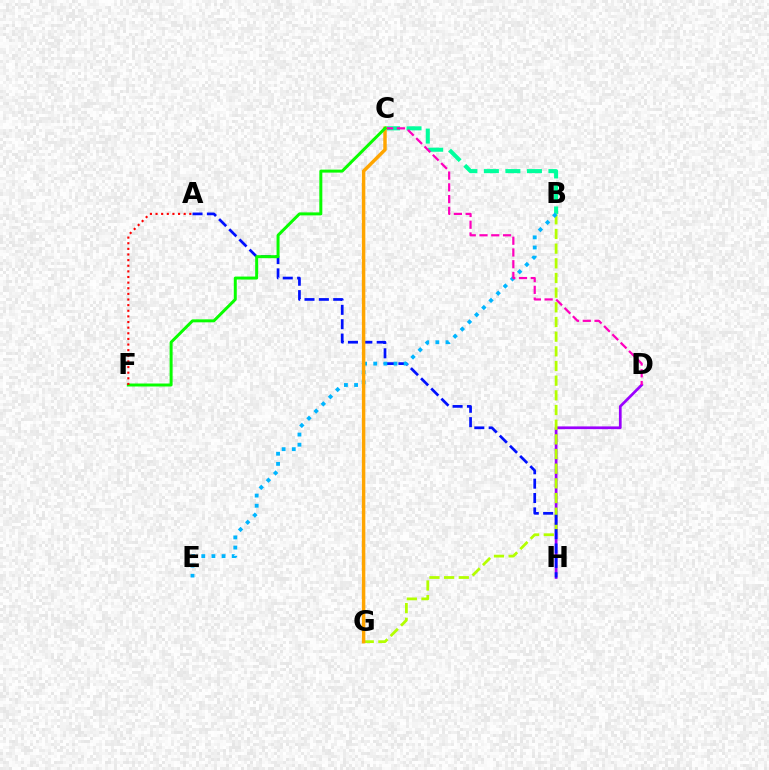{('D', 'H'): [{'color': '#9b00ff', 'line_style': 'solid', 'thickness': 1.97}], ('B', 'G'): [{'color': '#b3ff00', 'line_style': 'dashed', 'thickness': 1.99}], ('A', 'H'): [{'color': '#0010ff', 'line_style': 'dashed', 'thickness': 1.95}], ('B', 'C'): [{'color': '#00ff9d', 'line_style': 'dashed', 'thickness': 2.92}], ('B', 'E'): [{'color': '#00b5ff', 'line_style': 'dotted', 'thickness': 2.76}], ('C', 'D'): [{'color': '#ff00bd', 'line_style': 'dashed', 'thickness': 1.6}], ('C', 'G'): [{'color': '#ffa500', 'line_style': 'solid', 'thickness': 2.48}], ('C', 'F'): [{'color': '#08ff00', 'line_style': 'solid', 'thickness': 2.15}], ('A', 'F'): [{'color': '#ff0000', 'line_style': 'dotted', 'thickness': 1.53}]}